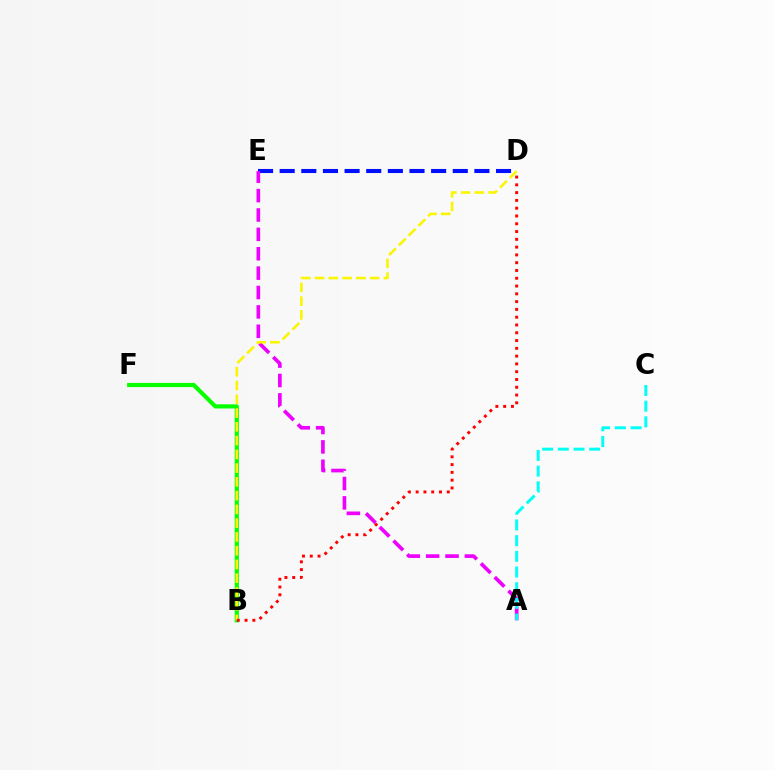{('D', 'E'): [{'color': '#0010ff', 'line_style': 'dashed', 'thickness': 2.94}], ('A', 'E'): [{'color': '#ee00ff', 'line_style': 'dashed', 'thickness': 2.63}], ('B', 'F'): [{'color': '#08ff00', 'line_style': 'solid', 'thickness': 3.0}], ('A', 'C'): [{'color': '#00fff6', 'line_style': 'dashed', 'thickness': 2.13}], ('B', 'D'): [{'color': '#fcf500', 'line_style': 'dashed', 'thickness': 1.87}, {'color': '#ff0000', 'line_style': 'dotted', 'thickness': 2.12}]}